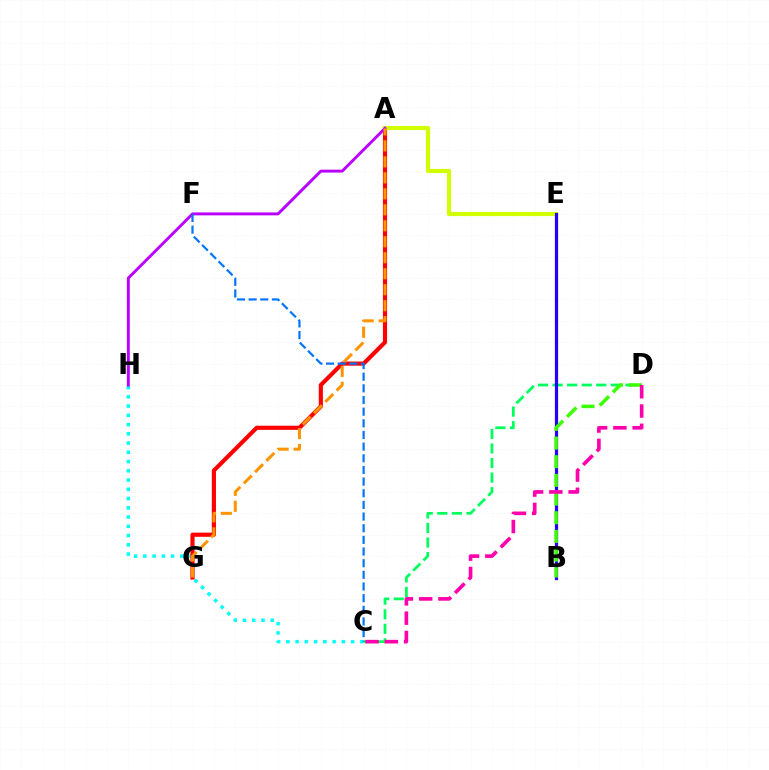{('C', 'D'): [{'color': '#00ff5c', 'line_style': 'dashed', 'thickness': 1.98}, {'color': '#ff00ac', 'line_style': 'dashed', 'thickness': 2.62}], ('C', 'H'): [{'color': '#00fff6', 'line_style': 'dotted', 'thickness': 2.51}], ('A', 'G'): [{'color': '#ff0000', 'line_style': 'solid', 'thickness': 2.99}, {'color': '#ff9400', 'line_style': 'dashed', 'thickness': 2.17}], ('A', 'E'): [{'color': '#d1ff00', 'line_style': 'solid', 'thickness': 2.99}], ('A', 'H'): [{'color': '#b900ff', 'line_style': 'solid', 'thickness': 2.1}], ('B', 'E'): [{'color': '#2500ff', 'line_style': 'solid', 'thickness': 2.33}], ('C', 'F'): [{'color': '#0074ff', 'line_style': 'dashed', 'thickness': 1.58}], ('B', 'D'): [{'color': '#3dff00', 'line_style': 'dashed', 'thickness': 2.54}]}